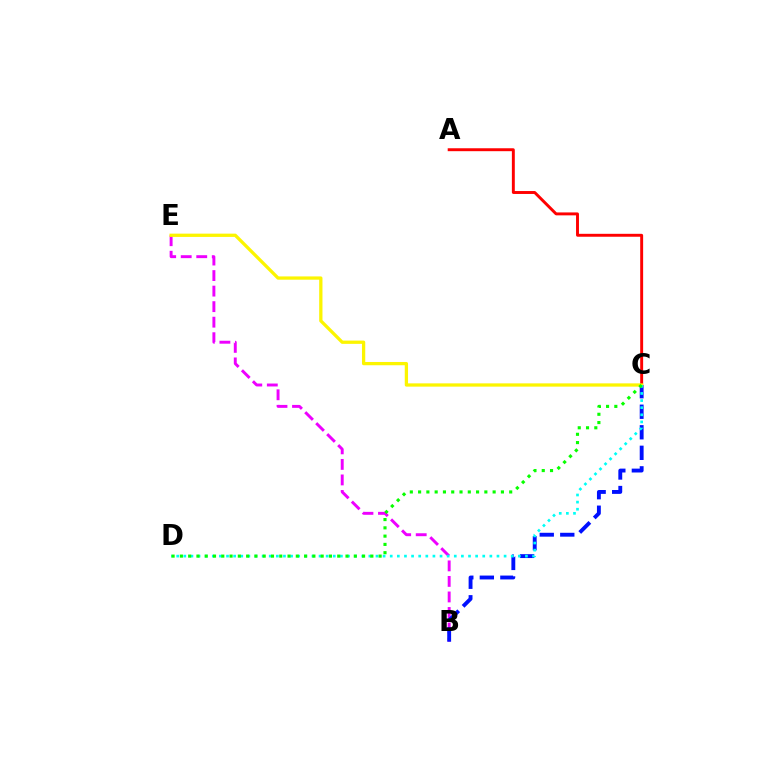{('A', 'C'): [{'color': '#ff0000', 'line_style': 'solid', 'thickness': 2.11}], ('B', 'E'): [{'color': '#ee00ff', 'line_style': 'dashed', 'thickness': 2.11}], ('B', 'C'): [{'color': '#0010ff', 'line_style': 'dashed', 'thickness': 2.79}], ('C', 'E'): [{'color': '#fcf500', 'line_style': 'solid', 'thickness': 2.36}], ('C', 'D'): [{'color': '#00fff6', 'line_style': 'dotted', 'thickness': 1.93}, {'color': '#08ff00', 'line_style': 'dotted', 'thickness': 2.25}]}